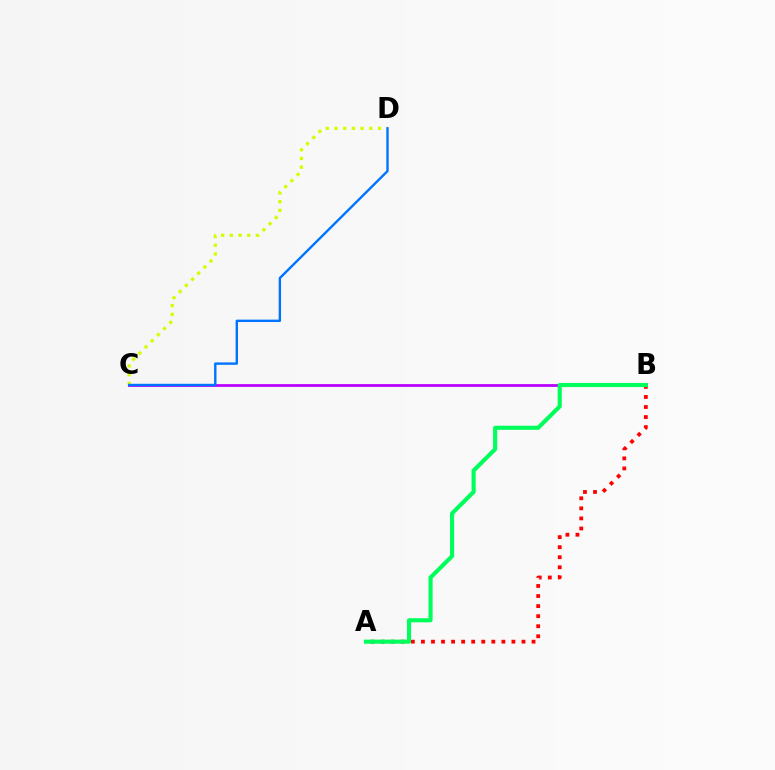{('B', 'C'): [{'color': '#b900ff', 'line_style': 'solid', 'thickness': 1.99}], ('A', 'B'): [{'color': '#ff0000', 'line_style': 'dotted', 'thickness': 2.73}, {'color': '#00ff5c', 'line_style': 'solid', 'thickness': 2.97}], ('C', 'D'): [{'color': '#d1ff00', 'line_style': 'dotted', 'thickness': 2.36}, {'color': '#0074ff', 'line_style': 'solid', 'thickness': 1.72}]}